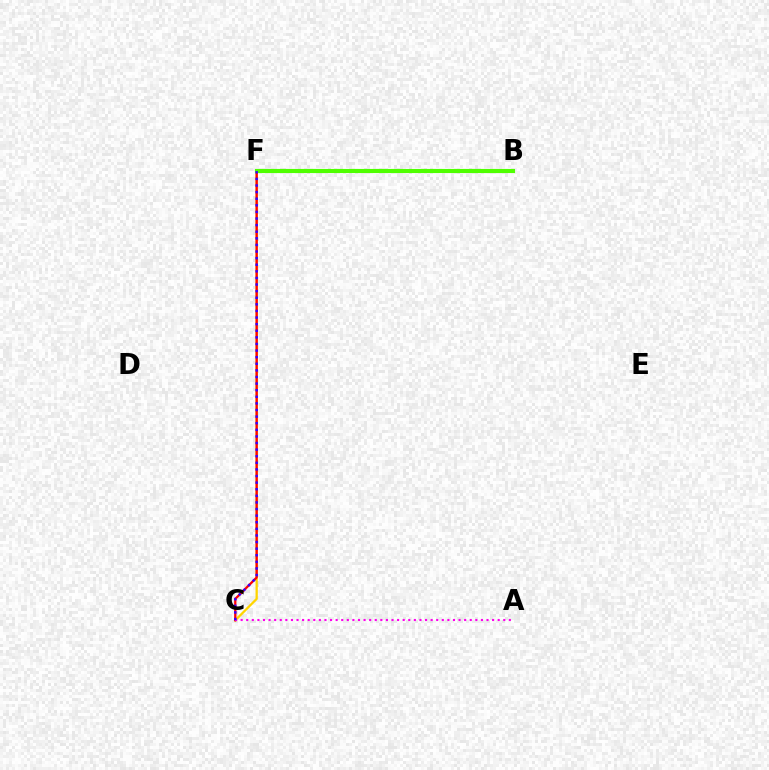{('B', 'F'): [{'color': '#009eff', 'line_style': 'dashed', 'thickness': 1.75}, {'color': '#00ff86', 'line_style': 'solid', 'thickness': 2.07}, {'color': '#4fff00', 'line_style': 'solid', 'thickness': 2.96}], ('C', 'F'): [{'color': '#ffd500', 'line_style': 'solid', 'thickness': 1.64}, {'color': '#ff0000', 'line_style': 'solid', 'thickness': 1.63}, {'color': '#3700ff', 'line_style': 'dotted', 'thickness': 1.79}], ('A', 'C'): [{'color': '#ff00ed', 'line_style': 'dotted', 'thickness': 1.52}]}